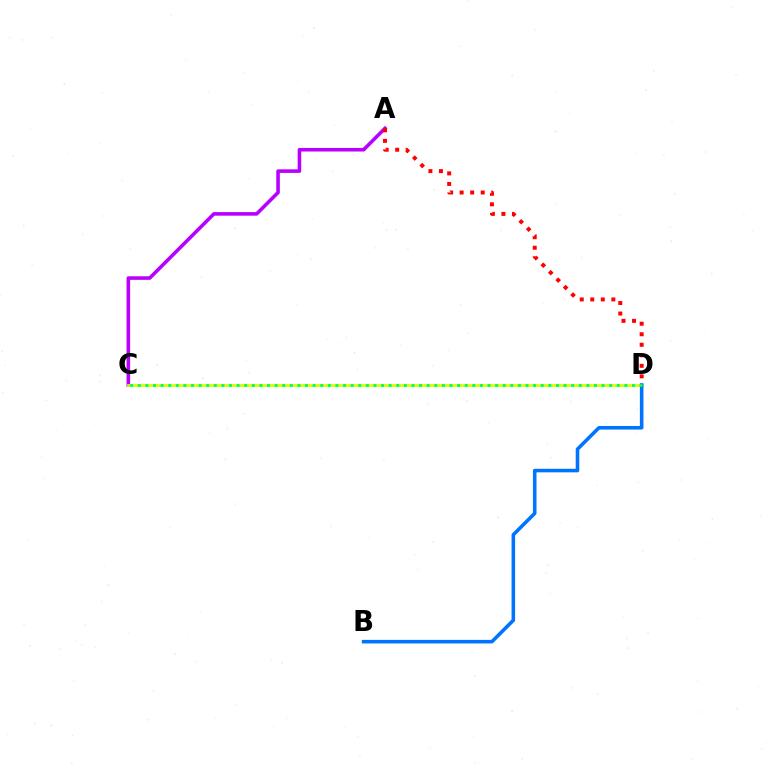{('A', 'C'): [{'color': '#b900ff', 'line_style': 'solid', 'thickness': 2.58}], ('C', 'D'): [{'color': '#d1ff00', 'line_style': 'solid', 'thickness': 1.96}, {'color': '#00ff5c', 'line_style': 'dotted', 'thickness': 2.07}], ('B', 'D'): [{'color': '#0074ff', 'line_style': 'solid', 'thickness': 2.57}], ('A', 'D'): [{'color': '#ff0000', 'line_style': 'dotted', 'thickness': 2.86}]}